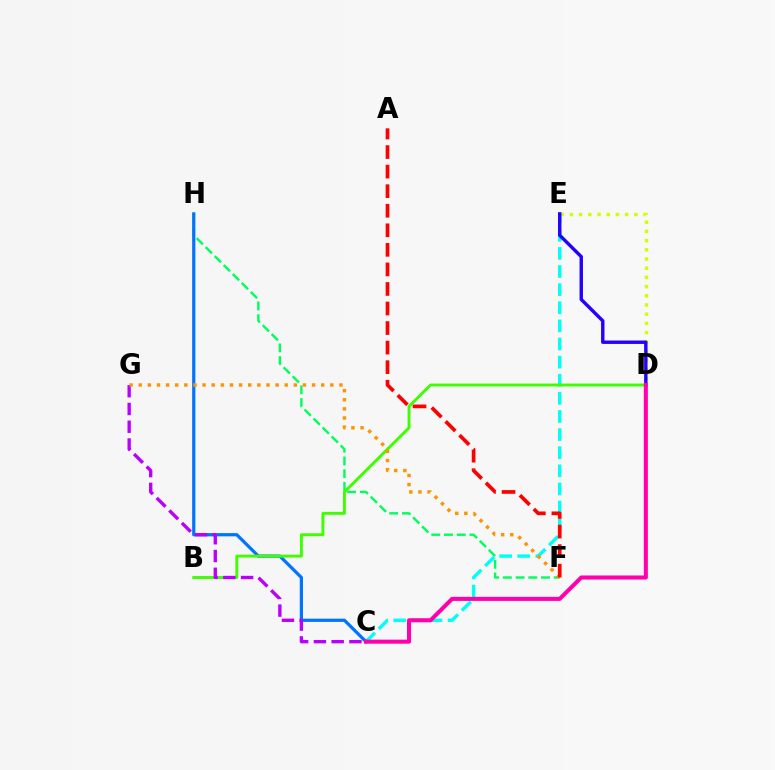{('D', 'E'): [{'color': '#d1ff00', 'line_style': 'dotted', 'thickness': 2.5}, {'color': '#2500ff', 'line_style': 'solid', 'thickness': 2.45}], ('C', 'E'): [{'color': '#00fff6', 'line_style': 'dashed', 'thickness': 2.46}], ('F', 'H'): [{'color': '#00ff5c', 'line_style': 'dashed', 'thickness': 1.73}], ('C', 'H'): [{'color': '#0074ff', 'line_style': 'solid', 'thickness': 2.32}], ('B', 'D'): [{'color': '#3dff00', 'line_style': 'solid', 'thickness': 2.09}], ('C', 'D'): [{'color': '#ff00ac', 'line_style': 'solid', 'thickness': 2.92}], ('C', 'G'): [{'color': '#b900ff', 'line_style': 'dashed', 'thickness': 2.41}], ('F', 'G'): [{'color': '#ff9400', 'line_style': 'dotted', 'thickness': 2.48}], ('A', 'F'): [{'color': '#ff0000', 'line_style': 'dashed', 'thickness': 2.66}]}